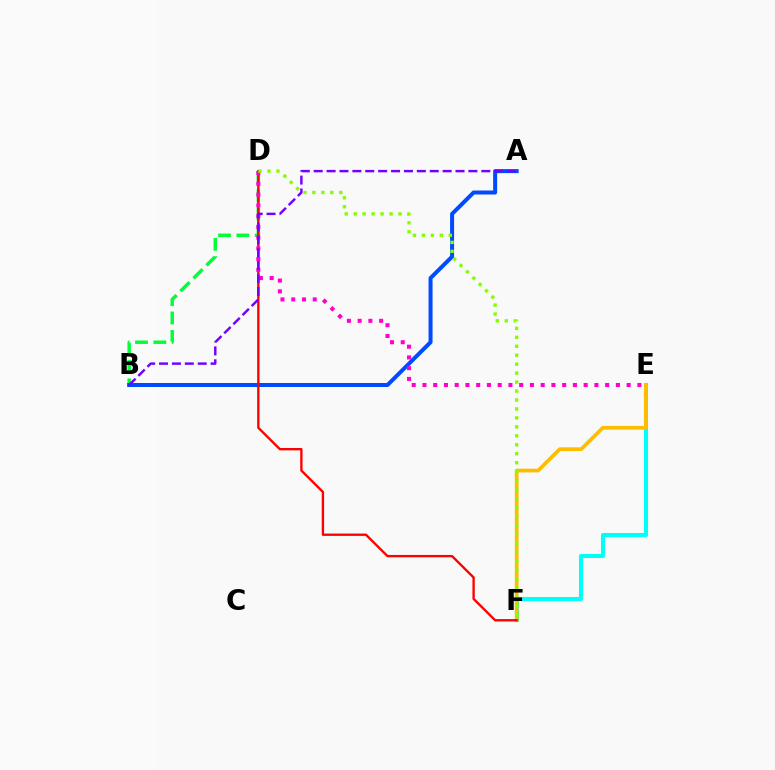{('B', 'D'): [{'color': '#00ff39', 'line_style': 'dashed', 'thickness': 2.49}], ('E', 'F'): [{'color': '#00fff6', 'line_style': 'solid', 'thickness': 2.94}, {'color': '#ffbd00', 'line_style': 'solid', 'thickness': 2.67}], ('A', 'B'): [{'color': '#004bff', 'line_style': 'solid', 'thickness': 2.88}, {'color': '#7200ff', 'line_style': 'dashed', 'thickness': 1.75}], ('D', 'F'): [{'color': '#ff0000', 'line_style': 'solid', 'thickness': 1.69}, {'color': '#84ff00', 'line_style': 'dotted', 'thickness': 2.43}], ('D', 'E'): [{'color': '#ff00cf', 'line_style': 'dotted', 'thickness': 2.92}]}